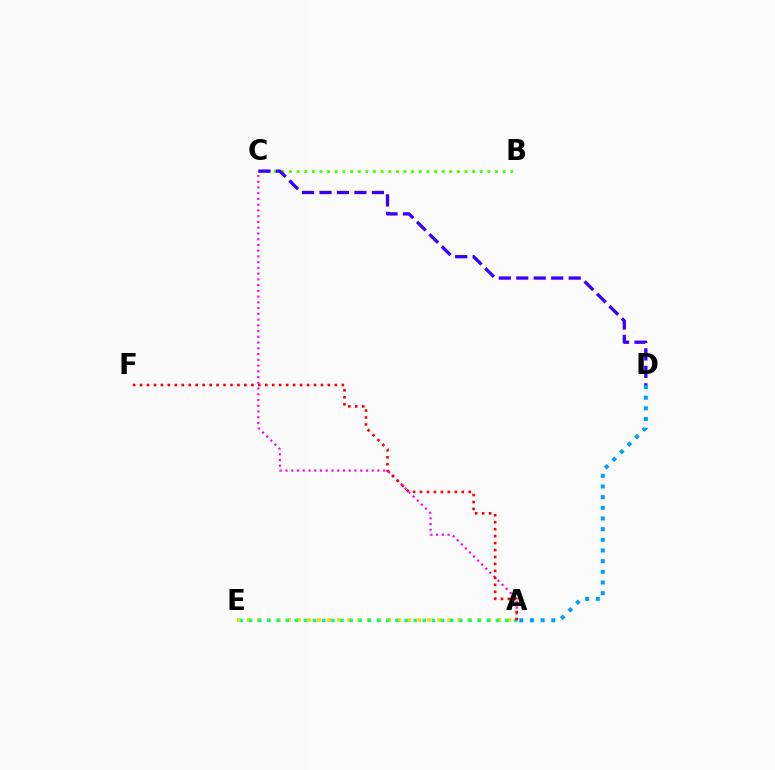{('B', 'C'): [{'color': '#4fff00', 'line_style': 'dotted', 'thickness': 2.07}], ('A', 'E'): [{'color': '#ffd500', 'line_style': 'dotted', 'thickness': 2.72}, {'color': '#00ff86', 'line_style': 'dotted', 'thickness': 2.48}], ('A', 'D'): [{'color': '#009eff', 'line_style': 'dotted', 'thickness': 2.9}], ('A', 'C'): [{'color': '#ff00ed', 'line_style': 'dotted', 'thickness': 1.56}], ('A', 'F'): [{'color': '#ff0000', 'line_style': 'dotted', 'thickness': 1.89}], ('C', 'D'): [{'color': '#3700ff', 'line_style': 'dashed', 'thickness': 2.37}]}